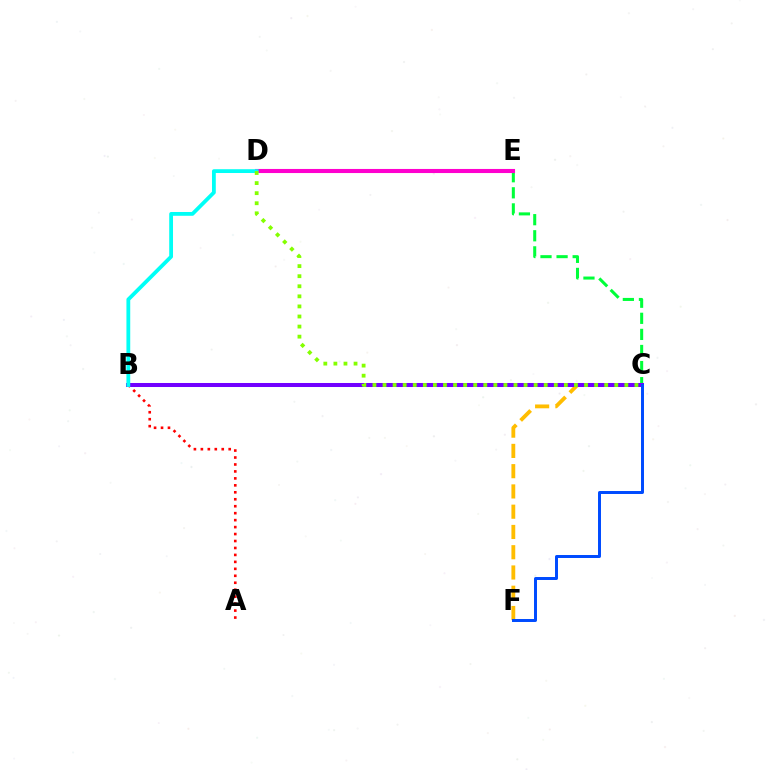{('C', 'F'): [{'color': '#ffbd00', 'line_style': 'dashed', 'thickness': 2.75}, {'color': '#004bff', 'line_style': 'solid', 'thickness': 2.15}], ('A', 'B'): [{'color': '#ff0000', 'line_style': 'dotted', 'thickness': 1.89}], ('C', 'E'): [{'color': '#00ff39', 'line_style': 'dashed', 'thickness': 2.19}], ('D', 'E'): [{'color': '#ff00cf', 'line_style': 'solid', 'thickness': 2.94}], ('B', 'C'): [{'color': '#7200ff', 'line_style': 'solid', 'thickness': 2.89}], ('B', 'D'): [{'color': '#00fff6', 'line_style': 'solid', 'thickness': 2.73}], ('C', 'D'): [{'color': '#84ff00', 'line_style': 'dotted', 'thickness': 2.74}]}